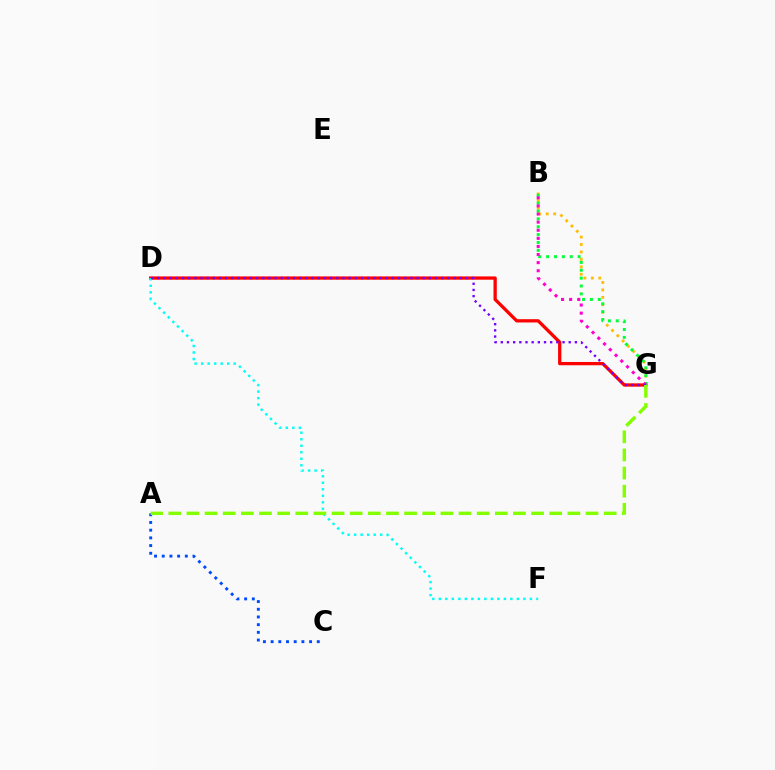{('B', 'G'): [{'color': '#ffbd00', 'line_style': 'dotted', 'thickness': 2.02}, {'color': '#00ff39', 'line_style': 'dotted', 'thickness': 2.14}, {'color': '#ff00cf', 'line_style': 'dotted', 'thickness': 2.2}], ('D', 'G'): [{'color': '#ff0000', 'line_style': 'solid', 'thickness': 2.36}, {'color': '#7200ff', 'line_style': 'dotted', 'thickness': 1.68}], ('D', 'F'): [{'color': '#00fff6', 'line_style': 'dotted', 'thickness': 1.77}], ('A', 'C'): [{'color': '#004bff', 'line_style': 'dotted', 'thickness': 2.09}], ('A', 'G'): [{'color': '#84ff00', 'line_style': 'dashed', 'thickness': 2.46}]}